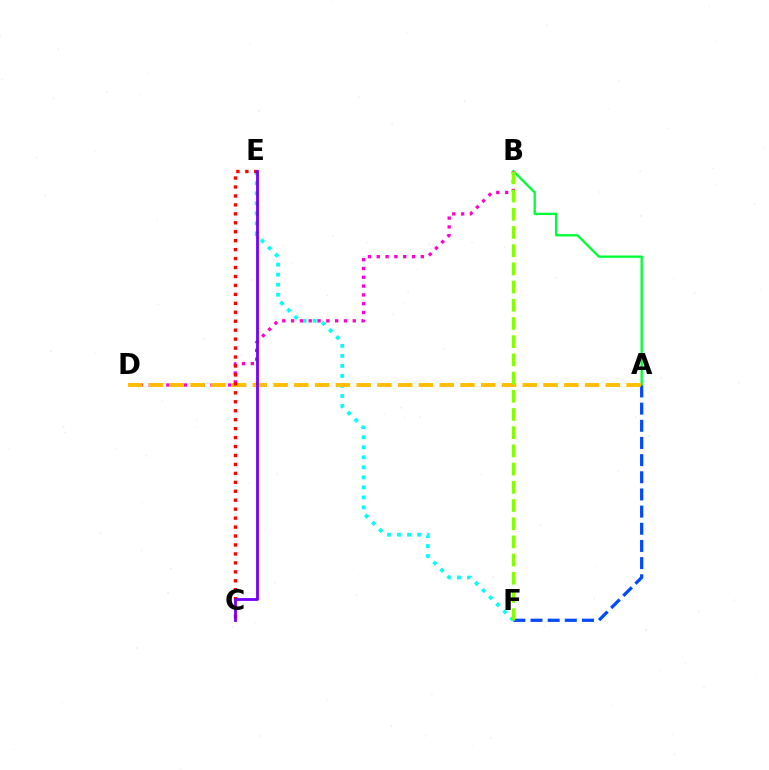{('E', 'F'): [{'color': '#00fff6', 'line_style': 'dotted', 'thickness': 2.72}], ('A', 'B'): [{'color': '#00ff39', 'line_style': 'solid', 'thickness': 1.67}], ('A', 'F'): [{'color': '#004bff', 'line_style': 'dashed', 'thickness': 2.33}], ('B', 'D'): [{'color': '#ff00cf', 'line_style': 'dotted', 'thickness': 2.39}], ('A', 'D'): [{'color': '#ffbd00', 'line_style': 'dashed', 'thickness': 2.82}], ('B', 'F'): [{'color': '#84ff00', 'line_style': 'dashed', 'thickness': 2.47}], ('C', 'E'): [{'color': '#ff0000', 'line_style': 'dotted', 'thickness': 2.43}, {'color': '#7200ff', 'line_style': 'solid', 'thickness': 2.02}]}